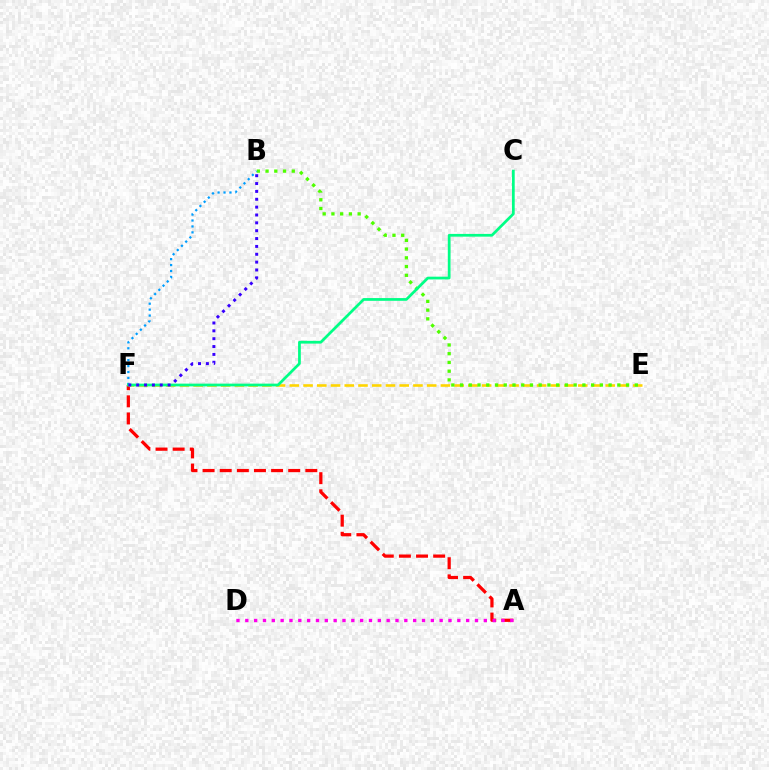{('A', 'F'): [{'color': '#ff0000', 'line_style': 'dashed', 'thickness': 2.33}], ('E', 'F'): [{'color': '#ffd500', 'line_style': 'dashed', 'thickness': 1.87}], ('B', 'E'): [{'color': '#4fff00', 'line_style': 'dotted', 'thickness': 2.37}], ('A', 'D'): [{'color': '#ff00ed', 'line_style': 'dotted', 'thickness': 2.4}], ('B', 'F'): [{'color': '#009eff', 'line_style': 'dotted', 'thickness': 1.61}, {'color': '#3700ff', 'line_style': 'dotted', 'thickness': 2.13}], ('C', 'F'): [{'color': '#00ff86', 'line_style': 'solid', 'thickness': 1.97}]}